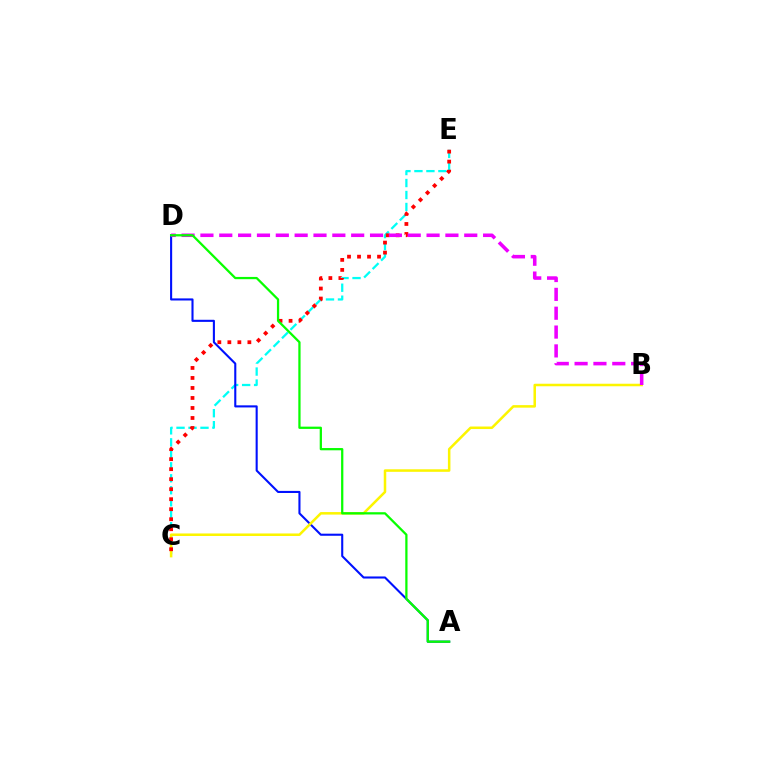{('C', 'E'): [{'color': '#00fff6', 'line_style': 'dashed', 'thickness': 1.63}, {'color': '#ff0000', 'line_style': 'dotted', 'thickness': 2.72}], ('A', 'D'): [{'color': '#0010ff', 'line_style': 'solid', 'thickness': 1.51}, {'color': '#08ff00', 'line_style': 'solid', 'thickness': 1.63}], ('B', 'C'): [{'color': '#fcf500', 'line_style': 'solid', 'thickness': 1.82}], ('B', 'D'): [{'color': '#ee00ff', 'line_style': 'dashed', 'thickness': 2.56}]}